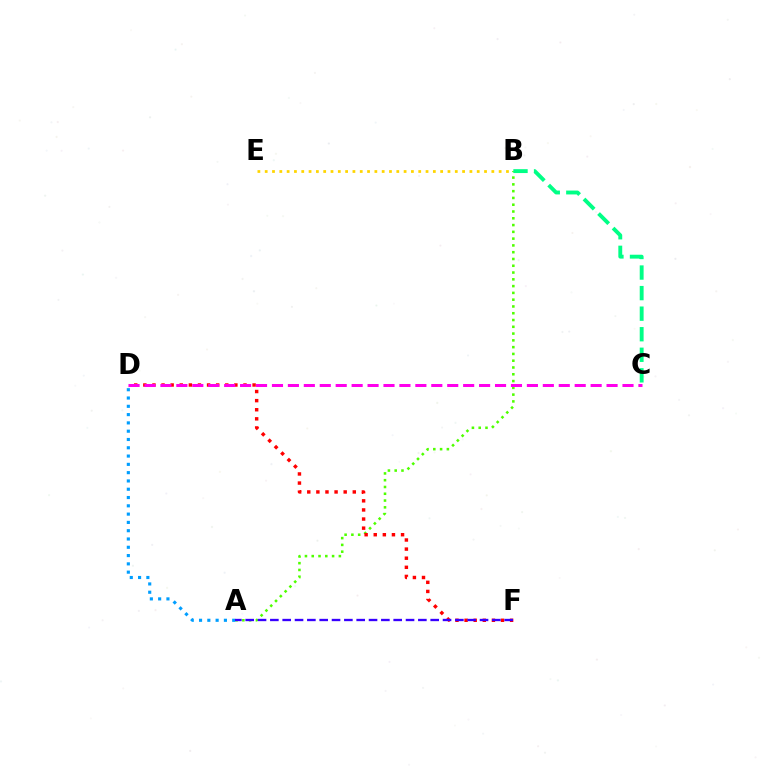{('A', 'B'): [{'color': '#4fff00', 'line_style': 'dotted', 'thickness': 1.84}], ('B', 'E'): [{'color': '#ffd500', 'line_style': 'dotted', 'thickness': 1.99}], ('A', 'D'): [{'color': '#009eff', 'line_style': 'dotted', 'thickness': 2.25}], ('D', 'F'): [{'color': '#ff0000', 'line_style': 'dotted', 'thickness': 2.47}], ('A', 'F'): [{'color': '#3700ff', 'line_style': 'dashed', 'thickness': 1.68}], ('C', 'D'): [{'color': '#ff00ed', 'line_style': 'dashed', 'thickness': 2.16}], ('B', 'C'): [{'color': '#00ff86', 'line_style': 'dashed', 'thickness': 2.79}]}